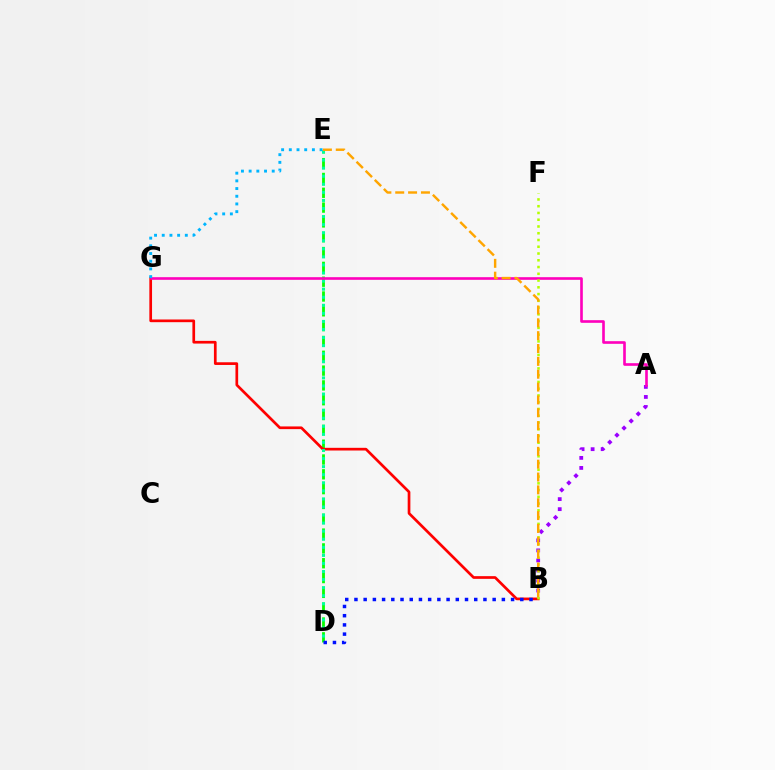{('D', 'E'): [{'color': '#08ff00', 'line_style': 'dashed', 'thickness': 2.01}, {'color': '#00ff9d', 'line_style': 'dotted', 'thickness': 2.19}], ('B', 'G'): [{'color': '#ff0000', 'line_style': 'solid', 'thickness': 1.94}], ('A', 'B'): [{'color': '#9b00ff', 'line_style': 'dotted', 'thickness': 2.73}], ('B', 'D'): [{'color': '#0010ff', 'line_style': 'dotted', 'thickness': 2.5}], ('A', 'G'): [{'color': '#ff00bd', 'line_style': 'solid', 'thickness': 1.9}], ('B', 'F'): [{'color': '#b3ff00', 'line_style': 'dotted', 'thickness': 1.84}], ('E', 'G'): [{'color': '#00b5ff', 'line_style': 'dotted', 'thickness': 2.09}], ('B', 'E'): [{'color': '#ffa500', 'line_style': 'dashed', 'thickness': 1.75}]}